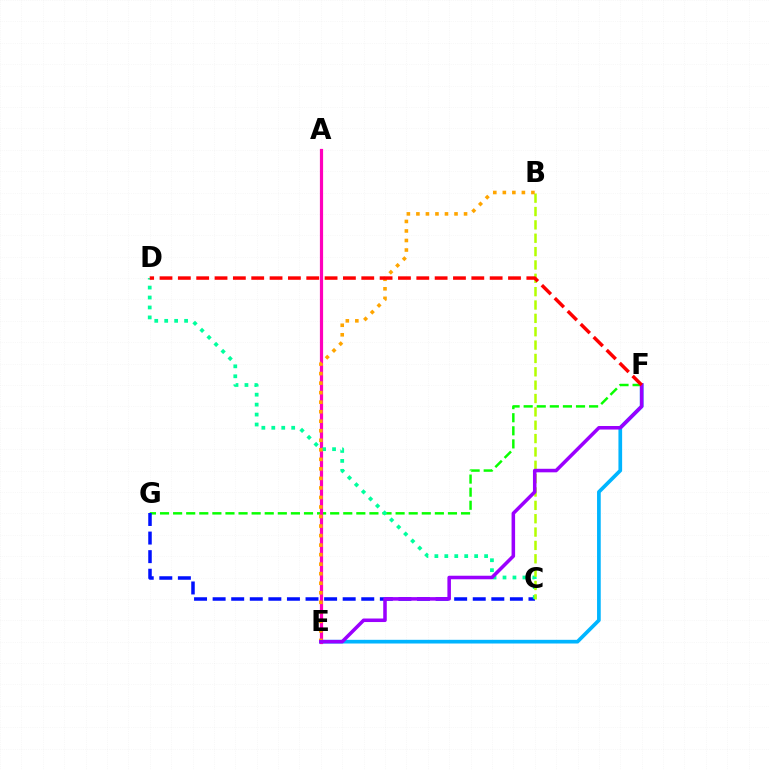{('F', 'G'): [{'color': '#08ff00', 'line_style': 'dashed', 'thickness': 1.78}], ('C', 'G'): [{'color': '#0010ff', 'line_style': 'dashed', 'thickness': 2.52}], ('E', 'F'): [{'color': '#00b5ff', 'line_style': 'solid', 'thickness': 2.66}, {'color': '#9b00ff', 'line_style': 'solid', 'thickness': 2.55}], ('A', 'E'): [{'color': '#ff00bd', 'line_style': 'solid', 'thickness': 2.3}], ('C', 'D'): [{'color': '#00ff9d', 'line_style': 'dotted', 'thickness': 2.7}], ('B', 'C'): [{'color': '#b3ff00', 'line_style': 'dashed', 'thickness': 1.81}], ('B', 'E'): [{'color': '#ffa500', 'line_style': 'dotted', 'thickness': 2.59}], ('D', 'F'): [{'color': '#ff0000', 'line_style': 'dashed', 'thickness': 2.49}]}